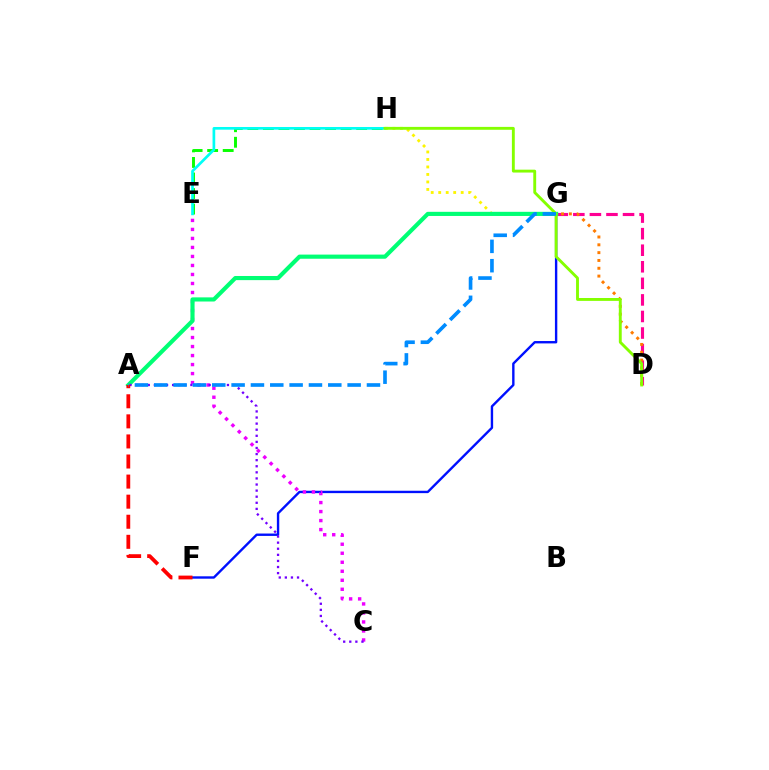{('D', 'G'): [{'color': '#ff0094', 'line_style': 'dashed', 'thickness': 2.25}, {'color': '#ff7c00', 'line_style': 'dotted', 'thickness': 2.13}], ('F', 'G'): [{'color': '#0010ff', 'line_style': 'solid', 'thickness': 1.72}], ('G', 'H'): [{'color': '#fcf500', 'line_style': 'dotted', 'thickness': 2.04}], ('C', 'E'): [{'color': '#ee00ff', 'line_style': 'dotted', 'thickness': 2.45}], ('A', 'G'): [{'color': '#00ff74', 'line_style': 'solid', 'thickness': 2.98}, {'color': '#008cff', 'line_style': 'dashed', 'thickness': 2.63}], ('E', 'H'): [{'color': '#08ff00', 'line_style': 'dashed', 'thickness': 2.11}, {'color': '#00fff6', 'line_style': 'solid', 'thickness': 1.94}], ('A', 'C'): [{'color': '#7200ff', 'line_style': 'dotted', 'thickness': 1.65}], ('D', 'H'): [{'color': '#84ff00', 'line_style': 'solid', 'thickness': 2.07}], ('A', 'F'): [{'color': '#ff0000', 'line_style': 'dashed', 'thickness': 2.73}]}